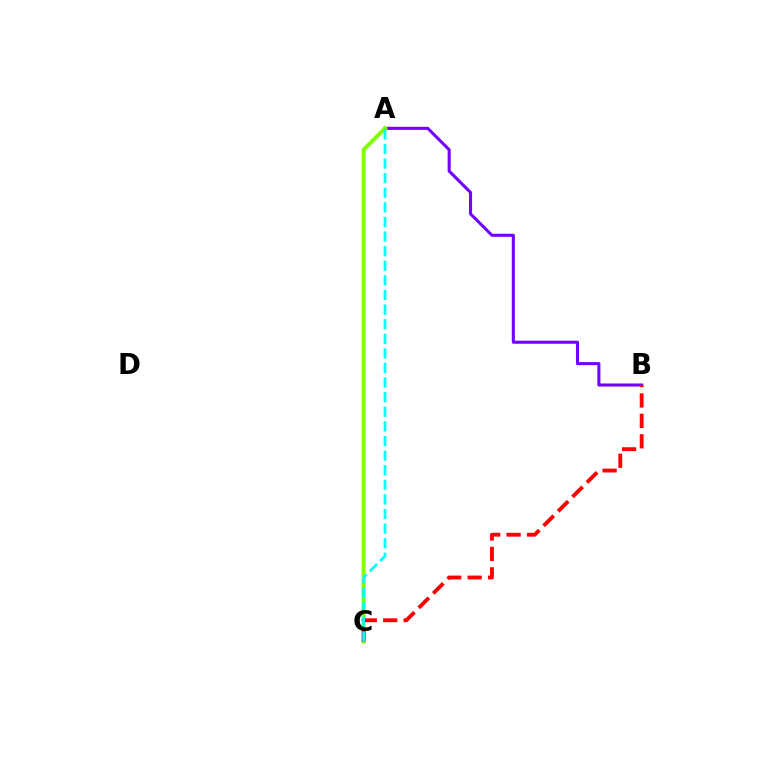{('A', 'B'): [{'color': '#7200ff', 'line_style': 'solid', 'thickness': 2.21}], ('A', 'C'): [{'color': '#84ff00', 'line_style': 'solid', 'thickness': 2.89}, {'color': '#00fff6', 'line_style': 'dashed', 'thickness': 1.98}], ('B', 'C'): [{'color': '#ff0000', 'line_style': 'dashed', 'thickness': 2.78}]}